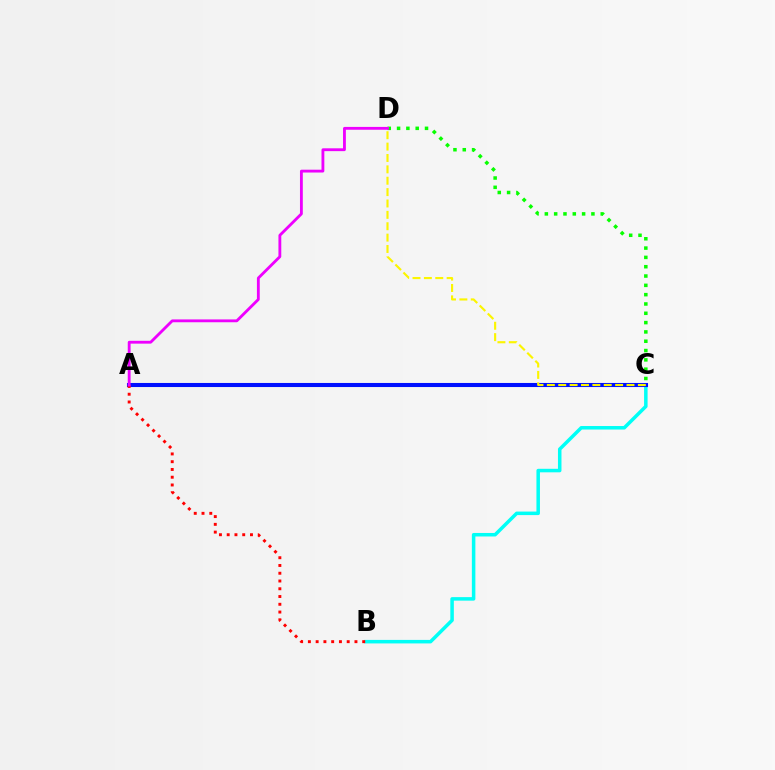{('B', 'C'): [{'color': '#00fff6', 'line_style': 'solid', 'thickness': 2.53}], ('A', 'C'): [{'color': '#0010ff', 'line_style': 'solid', 'thickness': 2.93}], ('C', 'D'): [{'color': '#fcf500', 'line_style': 'dashed', 'thickness': 1.55}, {'color': '#08ff00', 'line_style': 'dotted', 'thickness': 2.53}], ('A', 'B'): [{'color': '#ff0000', 'line_style': 'dotted', 'thickness': 2.11}], ('A', 'D'): [{'color': '#ee00ff', 'line_style': 'solid', 'thickness': 2.04}]}